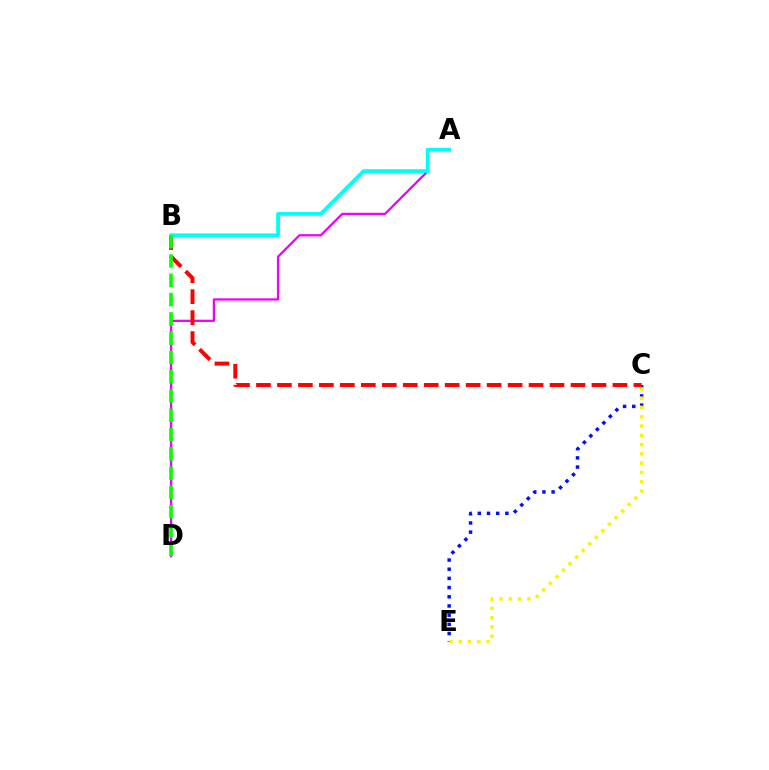{('A', 'D'): [{'color': '#ee00ff', 'line_style': 'solid', 'thickness': 1.62}], ('C', 'E'): [{'color': '#0010ff', 'line_style': 'dotted', 'thickness': 2.5}, {'color': '#fcf500', 'line_style': 'dotted', 'thickness': 2.52}], ('B', 'C'): [{'color': '#ff0000', 'line_style': 'dashed', 'thickness': 2.85}], ('A', 'B'): [{'color': '#00fff6', 'line_style': 'solid', 'thickness': 2.73}], ('B', 'D'): [{'color': '#08ff00', 'line_style': 'dashed', 'thickness': 2.62}]}